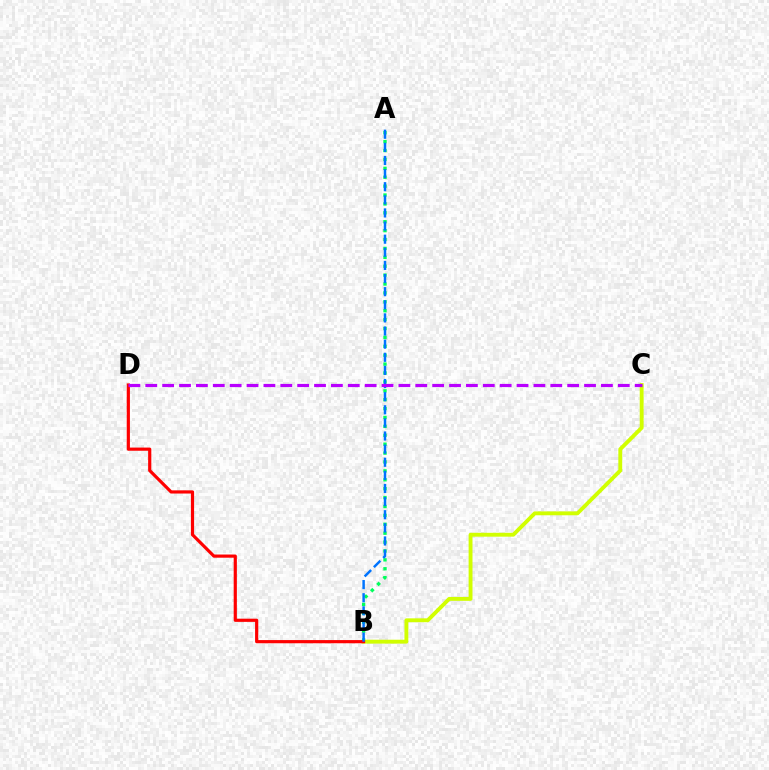{('A', 'B'): [{'color': '#00ff5c', 'line_style': 'dotted', 'thickness': 2.42}, {'color': '#0074ff', 'line_style': 'dashed', 'thickness': 1.78}], ('B', 'C'): [{'color': '#d1ff00', 'line_style': 'solid', 'thickness': 2.79}], ('B', 'D'): [{'color': '#ff0000', 'line_style': 'solid', 'thickness': 2.29}], ('C', 'D'): [{'color': '#b900ff', 'line_style': 'dashed', 'thickness': 2.29}]}